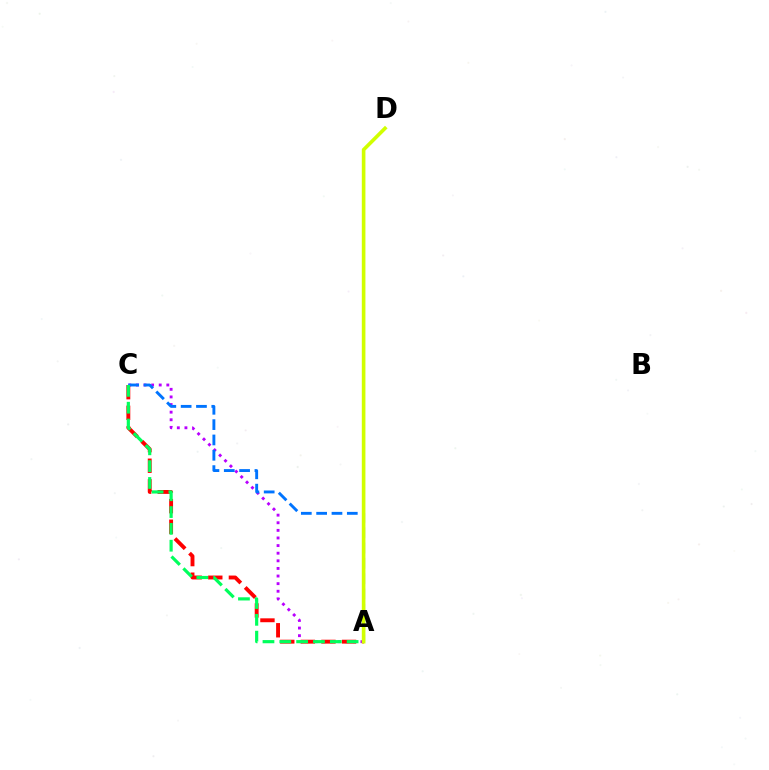{('A', 'C'): [{'color': '#b900ff', 'line_style': 'dotted', 'thickness': 2.07}, {'color': '#ff0000', 'line_style': 'dashed', 'thickness': 2.8}, {'color': '#0074ff', 'line_style': 'dashed', 'thickness': 2.08}, {'color': '#00ff5c', 'line_style': 'dashed', 'thickness': 2.29}], ('A', 'D'): [{'color': '#d1ff00', 'line_style': 'solid', 'thickness': 2.61}]}